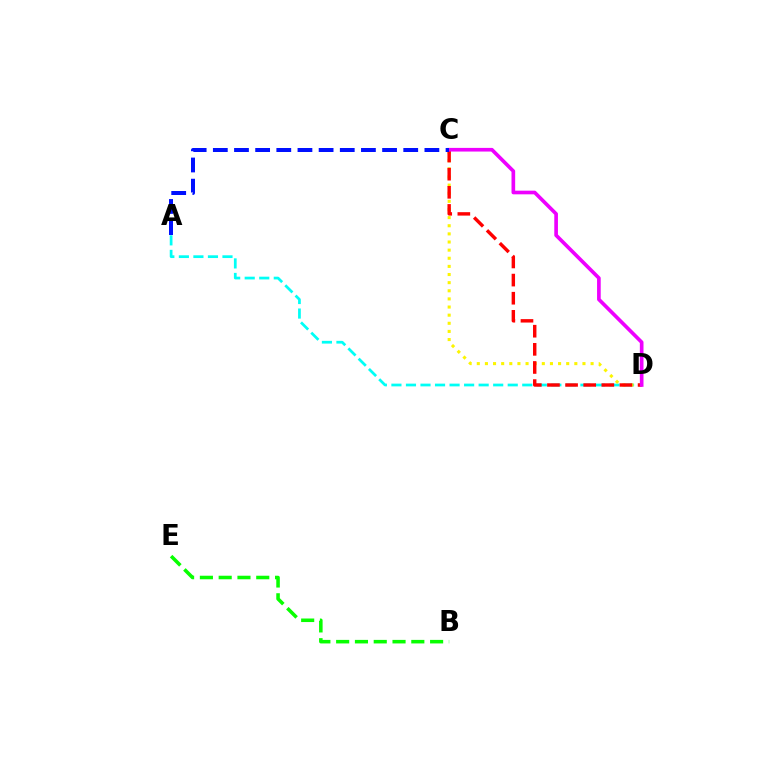{('B', 'E'): [{'color': '#08ff00', 'line_style': 'dashed', 'thickness': 2.55}], ('A', 'D'): [{'color': '#00fff6', 'line_style': 'dashed', 'thickness': 1.98}], ('C', 'D'): [{'color': '#fcf500', 'line_style': 'dotted', 'thickness': 2.21}, {'color': '#ff0000', 'line_style': 'dashed', 'thickness': 2.46}, {'color': '#ee00ff', 'line_style': 'solid', 'thickness': 2.63}], ('A', 'C'): [{'color': '#0010ff', 'line_style': 'dashed', 'thickness': 2.87}]}